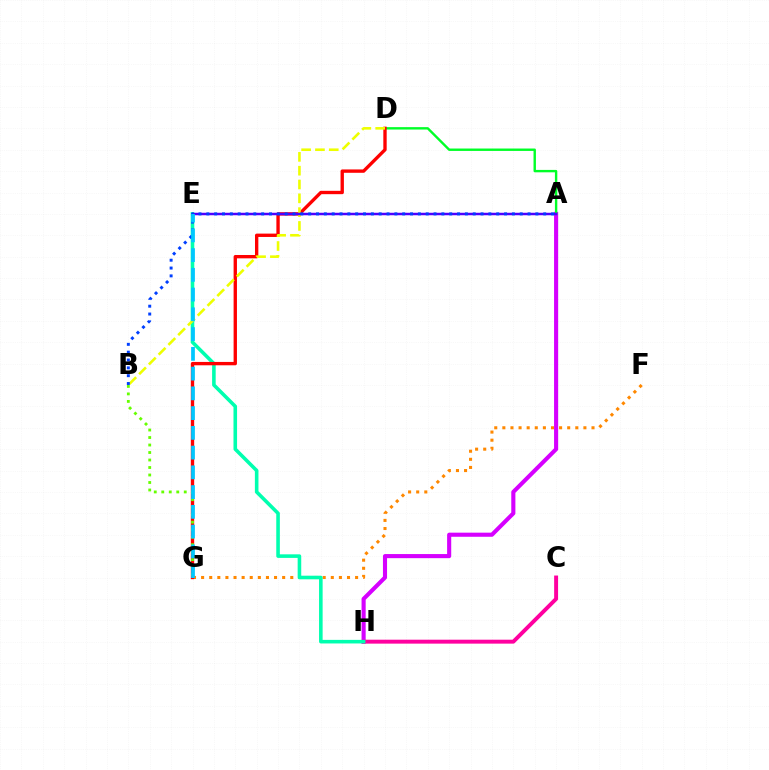{('F', 'G'): [{'color': '#ff8800', 'line_style': 'dotted', 'thickness': 2.2}], ('A', 'H'): [{'color': '#d600ff', 'line_style': 'solid', 'thickness': 2.96}], ('C', 'H'): [{'color': '#ff00a0', 'line_style': 'solid', 'thickness': 2.83}], ('A', 'D'): [{'color': '#00ff27', 'line_style': 'solid', 'thickness': 1.73}], ('E', 'H'): [{'color': '#00ffaf', 'line_style': 'solid', 'thickness': 2.58}], ('D', 'G'): [{'color': '#ff0000', 'line_style': 'solid', 'thickness': 2.41}], ('B', 'D'): [{'color': '#eeff00', 'line_style': 'dashed', 'thickness': 1.88}], ('A', 'E'): [{'color': '#4f00ff', 'line_style': 'solid', 'thickness': 1.78}], ('A', 'B'): [{'color': '#003fff', 'line_style': 'dotted', 'thickness': 2.13}], ('B', 'G'): [{'color': '#66ff00', 'line_style': 'dotted', 'thickness': 2.04}], ('E', 'G'): [{'color': '#00c7ff', 'line_style': 'dashed', 'thickness': 2.68}]}